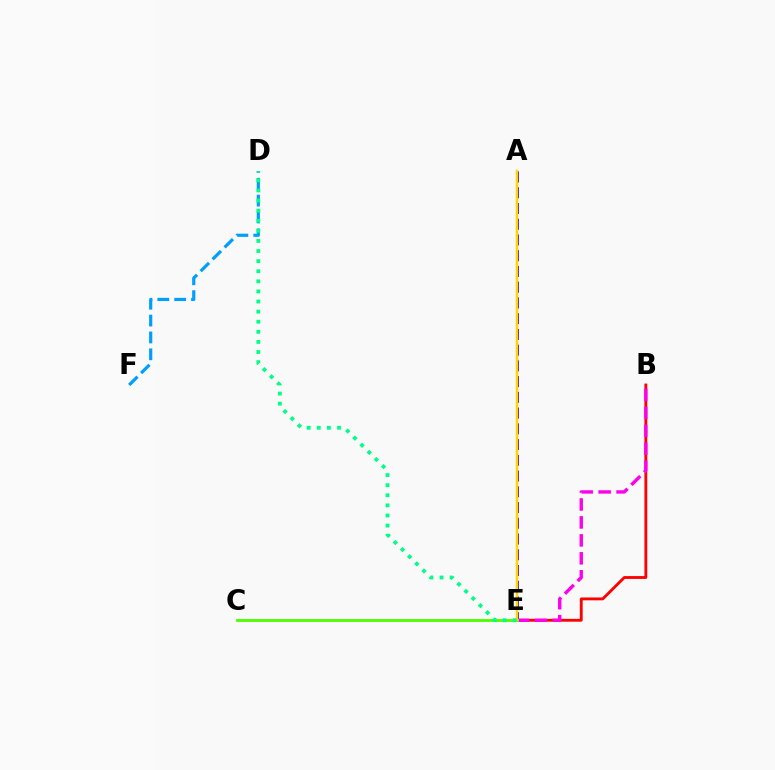{('B', 'E'): [{'color': '#ff0000', 'line_style': 'solid', 'thickness': 2.05}, {'color': '#ff00ed', 'line_style': 'dashed', 'thickness': 2.44}], ('D', 'F'): [{'color': '#009eff', 'line_style': 'dashed', 'thickness': 2.29}], ('A', 'E'): [{'color': '#3700ff', 'line_style': 'dashed', 'thickness': 2.14}, {'color': '#ffd500', 'line_style': 'solid', 'thickness': 1.79}], ('C', 'E'): [{'color': '#4fff00', 'line_style': 'solid', 'thickness': 2.05}], ('D', 'E'): [{'color': '#00ff86', 'line_style': 'dotted', 'thickness': 2.74}]}